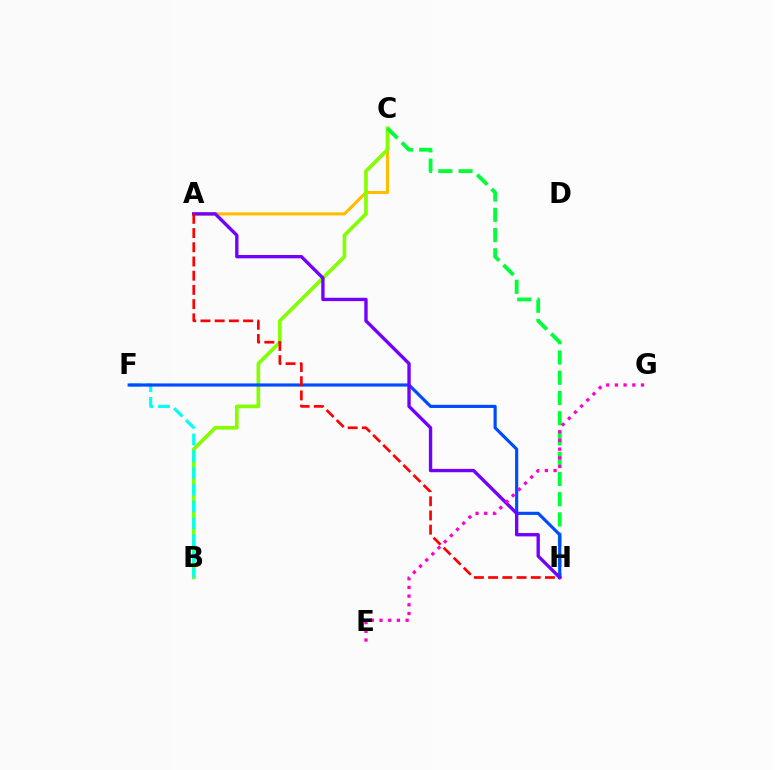{('A', 'C'): [{'color': '#ffbd00', 'line_style': 'solid', 'thickness': 2.22}], ('B', 'C'): [{'color': '#84ff00', 'line_style': 'solid', 'thickness': 2.63}], ('C', 'H'): [{'color': '#00ff39', 'line_style': 'dashed', 'thickness': 2.75}], ('B', 'F'): [{'color': '#00fff6', 'line_style': 'dashed', 'thickness': 2.28}], ('F', 'H'): [{'color': '#004bff', 'line_style': 'solid', 'thickness': 2.27}], ('A', 'H'): [{'color': '#7200ff', 'line_style': 'solid', 'thickness': 2.41}, {'color': '#ff0000', 'line_style': 'dashed', 'thickness': 1.93}], ('E', 'G'): [{'color': '#ff00cf', 'line_style': 'dotted', 'thickness': 2.36}]}